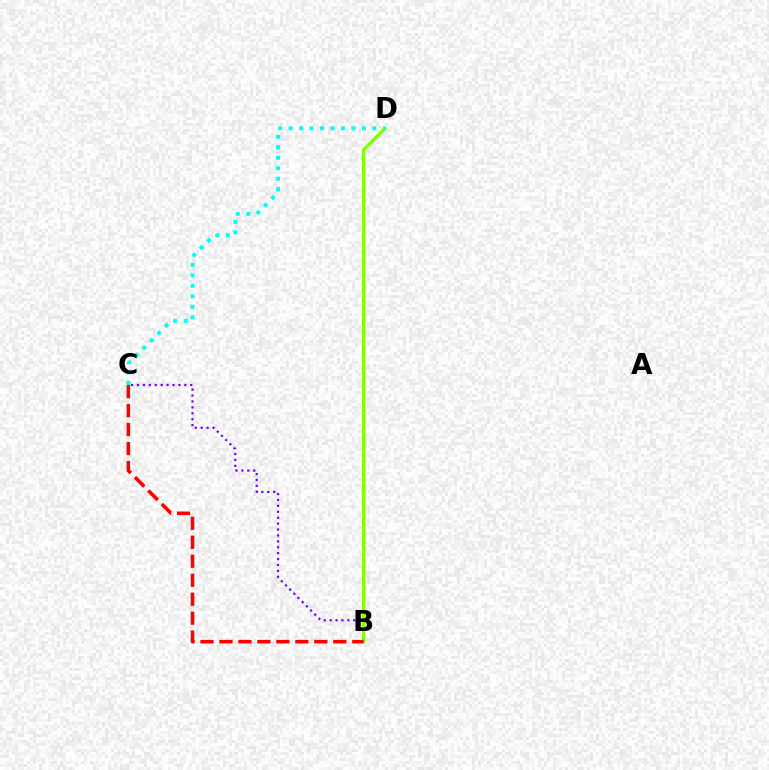{('B', 'C'): [{'color': '#7200ff', 'line_style': 'dotted', 'thickness': 1.61}, {'color': '#ff0000', 'line_style': 'dashed', 'thickness': 2.58}], ('B', 'D'): [{'color': '#84ff00', 'line_style': 'solid', 'thickness': 2.39}], ('C', 'D'): [{'color': '#00fff6', 'line_style': 'dotted', 'thickness': 2.85}]}